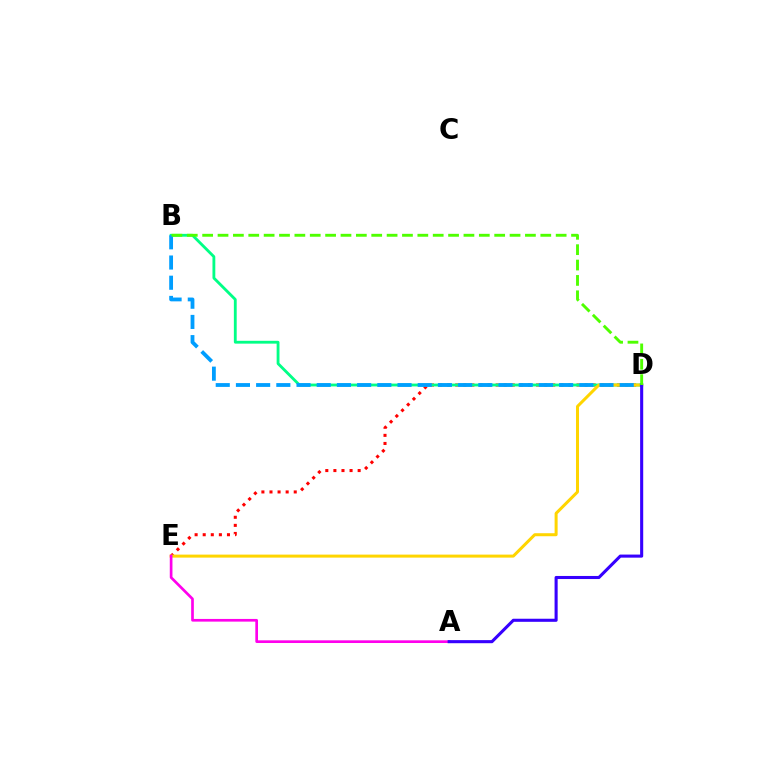{('D', 'E'): [{'color': '#ff0000', 'line_style': 'dotted', 'thickness': 2.2}, {'color': '#ffd500', 'line_style': 'solid', 'thickness': 2.17}], ('B', 'D'): [{'color': '#00ff86', 'line_style': 'solid', 'thickness': 2.04}, {'color': '#009eff', 'line_style': 'dashed', 'thickness': 2.74}, {'color': '#4fff00', 'line_style': 'dashed', 'thickness': 2.09}], ('A', 'E'): [{'color': '#ff00ed', 'line_style': 'solid', 'thickness': 1.93}], ('A', 'D'): [{'color': '#3700ff', 'line_style': 'solid', 'thickness': 2.22}]}